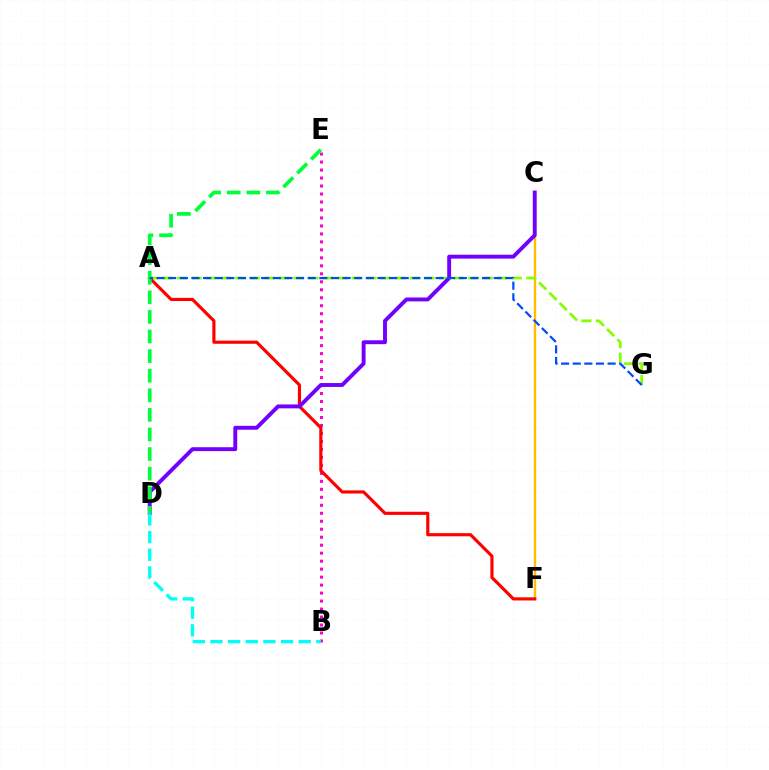{('C', 'F'): [{'color': '#ffbd00', 'line_style': 'solid', 'thickness': 1.74}], ('B', 'E'): [{'color': '#ff00cf', 'line_style': 'dotted', 'thickness': 2.17}], ('A', 'G'): [{'color': '#84ff00', 'line_style': 'dashed', 'thickness': 1.98}, {'color': '#004bff', 'line_style': 'dashed', 'thickness': 1.58}], ('A', 'F'): [{'color': '#ff0000', 'line_style': 'solid', 'thickness': 2.26}], ('C', 'D'): [{'color': '#7200ff', 'line_style': 'solid', 'thickness': 2.81}], ('D', 'E'): [{'color': '#00ff39', 'line_style': 'dashed', 'thickness': 2.66}], ('B', 'D'): [{'color': '#00fff6', 'line_style': 'dashed', 'thickness': 2.4}]}